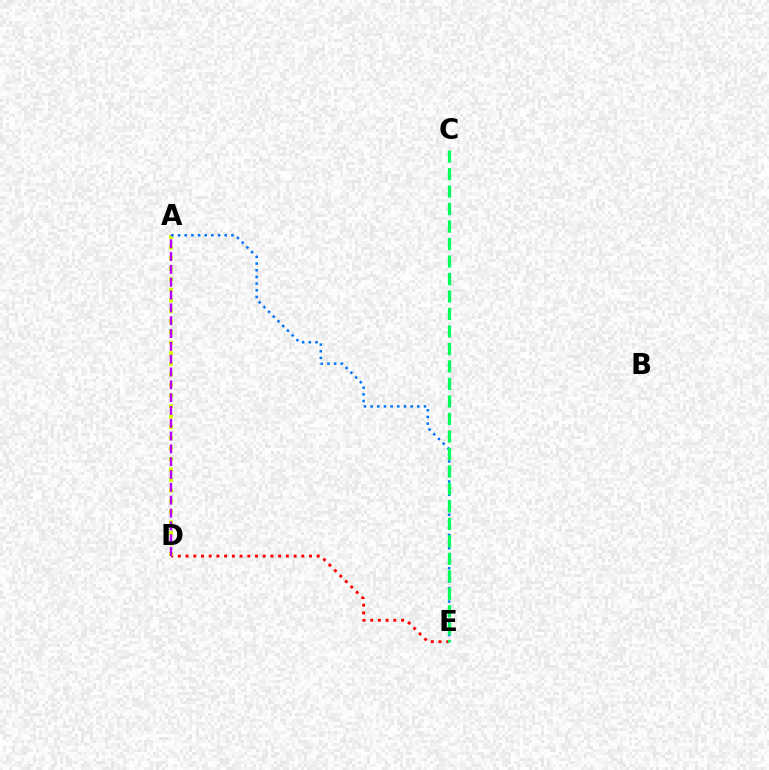{('D', 'E'): [{'color': '#ff0000', 'line_style': 'dotted', 'thickness': 2.1}], ('A', 'D'): [{'color': '#d1ff00', 'line_style': 'dotted', 'thickness': 2.87}, {'color': '#b900ff', 'line_style': 'dashed', 'thickness': 1.74}], ('A', 'E'): [{'color': '#0074ff', 'line_style': 'dotted', 'thickness': 1.81}], ('C', 'E'): [{'color': '#00ff5c', 'line_style': 'dashed', 'thickness': 2.38}]}